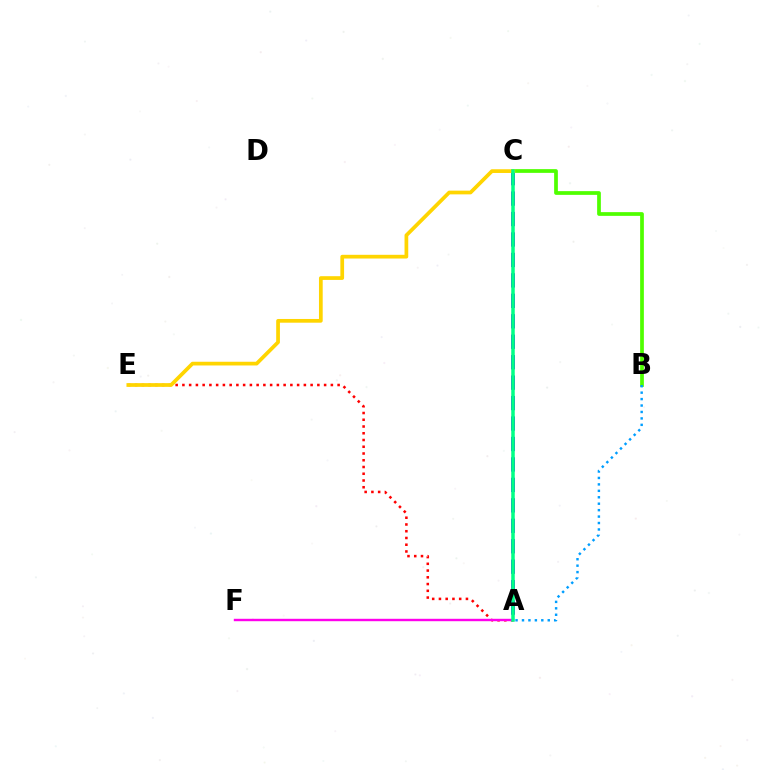{('A', 'E'): [{'color': '#ff0000', 'line_style': 'dotted', 'thickness': 1.83}], ('B', 'C'): [{'color': '#4fff00', 'line_style': 'solid', 'thickness': 2.69}], ('A', 'C'): [{'color': '#3700ff', 'line_style': 'dashed', 'thickness': 2.78}, {'color': '#00ff86', 'line_style': 'solid', 'thickness': 2.53}], ('A', 'F'): [{'color': '#ff00ed', 'line_style': 'solid', 'thickness': 1.74}], ('C', 'E'): [{'color': '#ffd500', 'line_style': 'solid', 'thickness': 2.68}], ('A', 'B'): [{'color': '#009eff', 'line_style': 'dotted', 'thickness': 1.75}]}